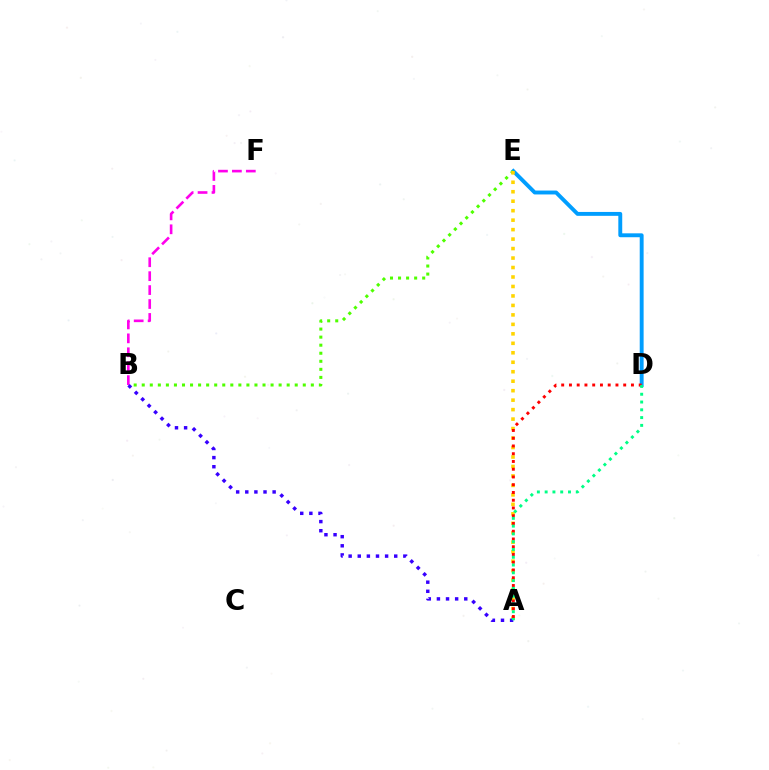{('D', 'E'): [{'color': '#009eff', 'line_style': 'solid', 'thickness': 2.81}], ('B', 'E'): [{'color': '#4fff00', 'line_style': 'dotted', 'thickness': 2.19}], ('B', 'F'): [{'color': '#ff00ed', 'line_style': 'dashed', 'thickness': 1.89}], ('A', 'E'): [{'color': '#ffd500', 'line_style': 'dotted', 'thickness': 2.57}], ('A', 'D'): [{'color': '#ff0000', 'line_style': 'dotted', 'thickness': 2.11}, {'color': '#00ff86', 'line_style': 'dotted', 'thickness': 2.11}], ('A', 'B'): [{'color': '#3700ff', 'line_style': 'dotted', 'thickness': 2.48}]}